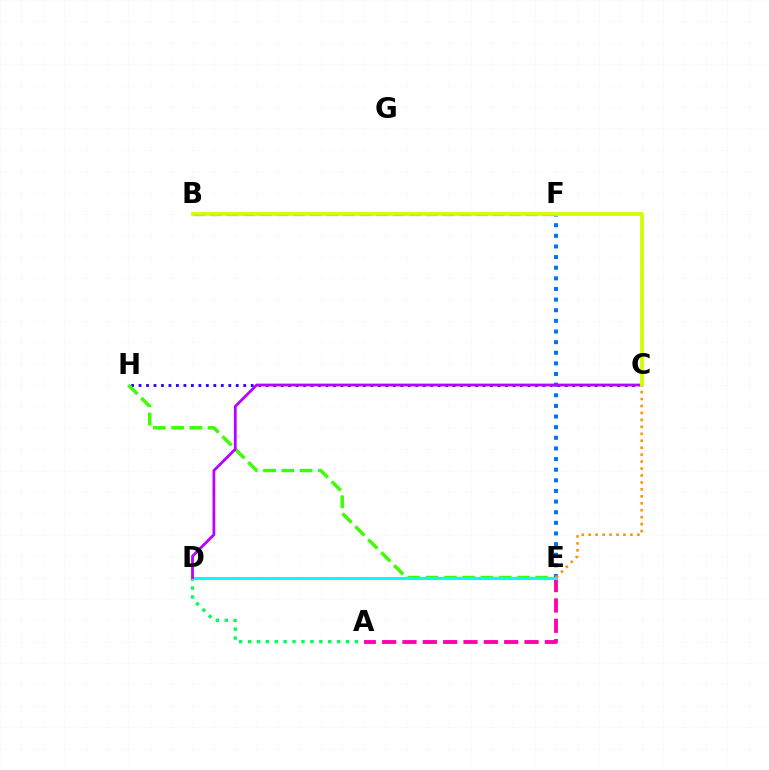{('C', 'H'): [{'color': '#2500ff', 'line_style': 'dotted', 'thickness': 2.03}], ('A', 'D'): [{'color': '#00ff5c', 'line_style': 'dotted', 'thickness': 2.42}], ('E', 'H'): [{'color': '#3dff00', 'line_style': 'dashed', 'thickness': 2.48}], ('B', 'F'): [{'color': '#ff0000', 'line_style': 'dashed', 'thickness': 2.26}], ('A', 'E'): [{'color': '#ff00ac', 'line_style': 'dashed', 'thickness': 2.76}], ('E', 'F'): [{'color': '#0074ff', 'line_style': 'dotted', 'thickness': 2.89}], ('D', 'E'): [{'color': '#00fff6', 'line_style': 'solid', 'thickness': 2.17}], ('C', 'D'): [{'color': '#b900ff', 'line_style': 'solid', 'thickness': 2.0}], ('C', 'E'): [{'color': '#ff9400', 'line_style': 'dotted', 'thickness': 1.89}], ('B', 'C'): [{'color': '#d1ff00', 'line_style': 'solid', 'thickness': 2.73}]}